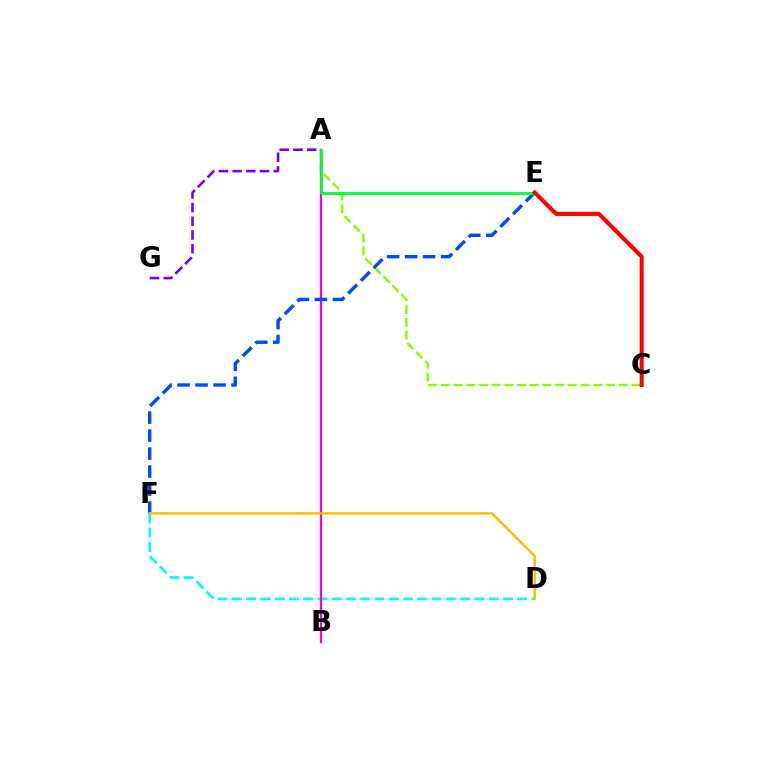{('D', 'F'): [{'color': '#00fff6', 'line_style': 'dashed', 'thickness': 1.94}, {'color': '#ffbd00', 'line_style': 'solid', 'thickness': 1.75}], ('A', 'C'): [{'color': '#84ff00', 'line_style': 'dashed', 'thickness': 1.73}], ('A', 'B'): [{'color': '#ff00cf', 'line_style': 'solid', 'thickness': 1.66}], ('A', 'G'): [{'color': '#7200ff', 'line_style': 'dashed', 'thickness': 1.86}], ('E', 'F'): [{'color': '#004bff', 'line_style': 'dashed', 'thickness': 2.44}], ('A', 'E'): [{'color': '#00ff39', 'line_style': 'solid', 'thickness': 2.02}], ('C', 'E'): [{'color': '#ff0000', 'line_style': 'solid', 'thickness': 2.92}]}